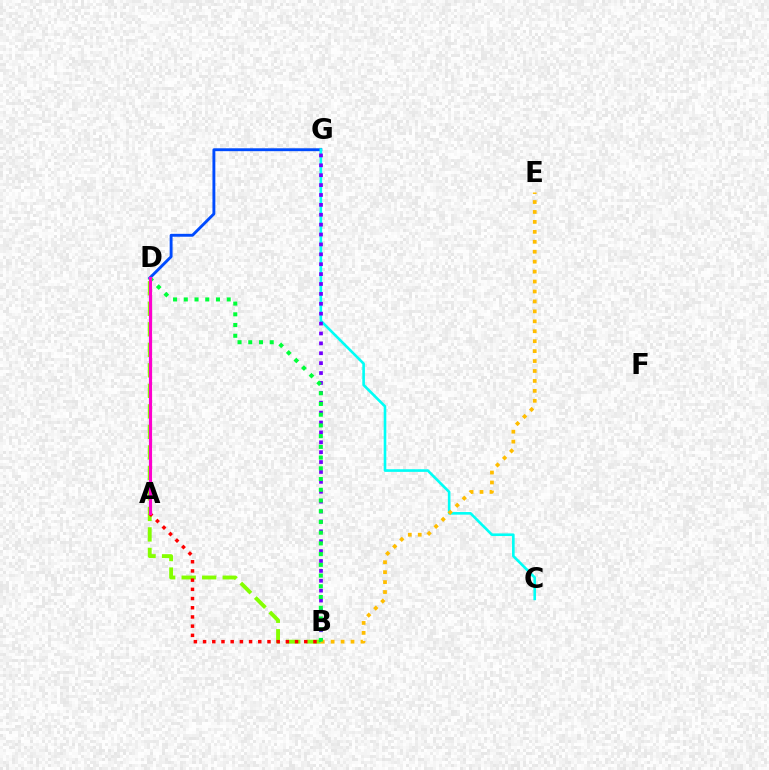{('B', 'D'): [{'color': '#84ff00', 'line_style': 'dashed', 'thickness': 2.79}, {'color': '#00ff39', 'line_style': 'dotted', 'thickness': 2.91}], ('D', 'G'): [{'color': '#004bff', 'line_style': 'solid', 'thickness': 2.08}], ('A', 'B'): [{'color': '#ff0000', 'line_style': 'dotted', 'thickness': 2.5}], ('C', 'G'): [{'color': '#00fff6', 'line_style': 'solid', 'thickness': 1.89}], ('B', 'G'): [{'color': '#7200ff', 'line_style': 'dotted', 'thickness': 2.69}], ('B', 'E'): [{'color': '#ffbd00', 'line_style': 'dotted', 'thickness': 2.7}], ('A', 'D'): [{'color': '#ff00cf', 'line_style': 'solid', 'thickness': 2.29}]}